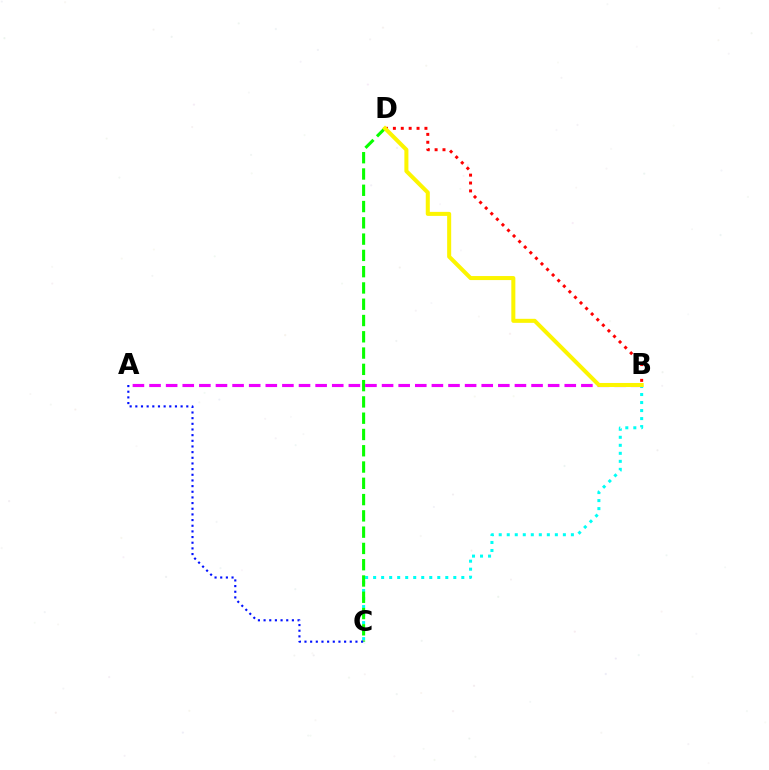{('B', 'C'): [{'color': '#00fff6', 'line_style': 'dotted', 'thickness': 2.18}], ('B', 'D'): [{'color': '#ff0000', 'line_style': 'dotted', 'thickness': 2.14}, {'color': '#fcf500', 'line_style': 'solid', 'thickness': 2.9}], ('C', 'D'): [{'color': '#08ff00', 'line_style': 'dashed', 'thickness': 2.21}], ('A', 'C'): [{'color': '#0010ff', 'line_style': 'dotted', 'thickness': 1.54}], ('A', 'B'): [{'color': '#ee00ff', 'line_style': 'dashed', 'thickness': 2.26}]}